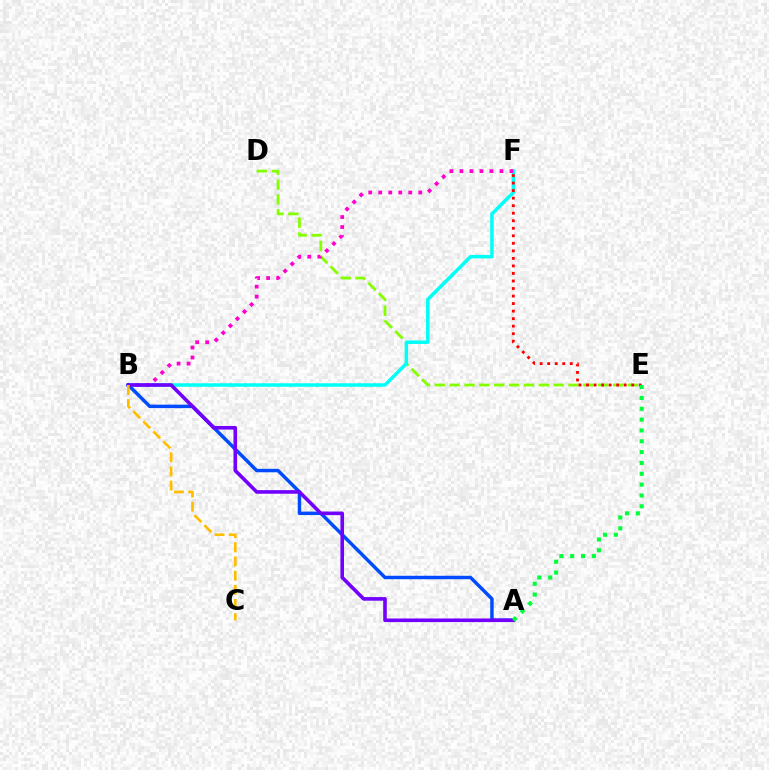{('D', 'E'): [{'color': '#84ff00', 'line_style': 'dashed', 'thickness': 2.02}], ('B', 'F'): [{'color': '#00fff6', 'line_style': 'solid', 'thickness': 2.52}, {'color': '#ff00cf', 'line_style': 'dotted', 'thickness': 2.72}], ('E', 'F'): [{'color': '#ff0000', 'line_style': 'dotted', 'thickness': 2.05}], ('A', 'B'): [{'color': '#004bff', 'line_style': 'solid', 'thickness': 2.48}, {'color': '#7200ff', 'line_style': 'solid', 'thickness': 2.6}], ('A', 'E'): [{'color': '#00ff39', 'line_style': 'dotted', 'thickness': 2.95}], ('B', 'C'): [{'color': '#ffbd00', 'line_style': 'dashed', 'thickness': 1.93}]}